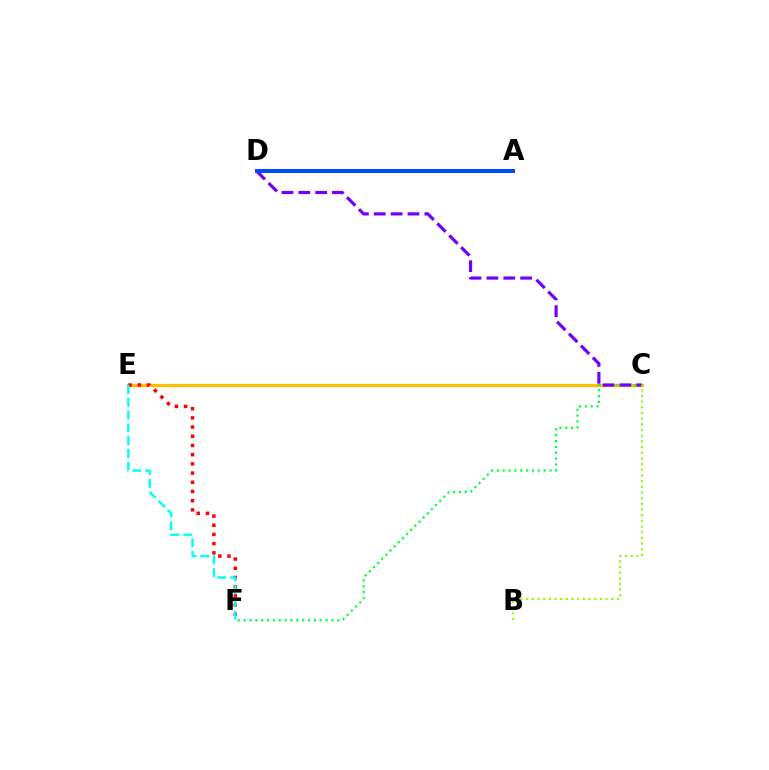{('C', 'E'): [{'color': '#ff00cf', 'line_style': 'dashed', 'thickness': 1.92}, {'color': '#ffbd00', 'line_style': 'solid', 'thickness': 2.31}], ('E', 'F'): [{'color': '#ff0000', 'line_style': 'dotted', 'thickness': 2.5}, {'color': '#00fff6', 'line_style': 'dashed', 'thickness': 1.74}], ('C', 'F'): [{'color': '#00ff39', 'line_style': 'dotted', 'thickness': 1.59}], ('C', 'D'): [{'color': '#7200ff', 'line_style': 'dashed', 'thickness': 2.29}], ('B', 'C'): [{'color': '#84ff00', 'line_style': 'dotted', 'thickness': 1.54}], ('A', 'D'): [{'color': '#004bff', 'line_style': 'solid', 'thickness': 2.89}]}